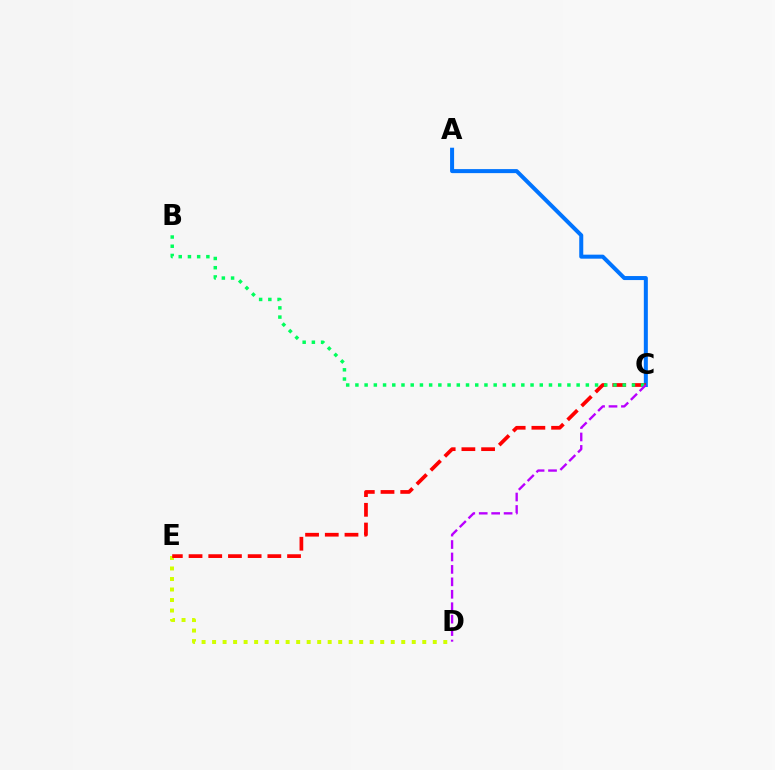{('D', 'E'): [{'color': '#d1ff00', 'line_style': 'dotted', 'thickness': 2.86}], ('A', 'C'): [{'color': '#0074ff', 'line_style': 'solid', 'thickness': 2.89}], ('C', 'E'): [{'color': '#ff0000', 'line_style': 'dashed', 'thickness': 2.68}], ('B', 'C'): [{'color': '#00ff5c', 'line_style': 'dotted', 'thickness': 2.5}], ('C', 'D'): [{'color': '#b900ff', 'line_style': 'dashed', 'thickness': 1.69}]}